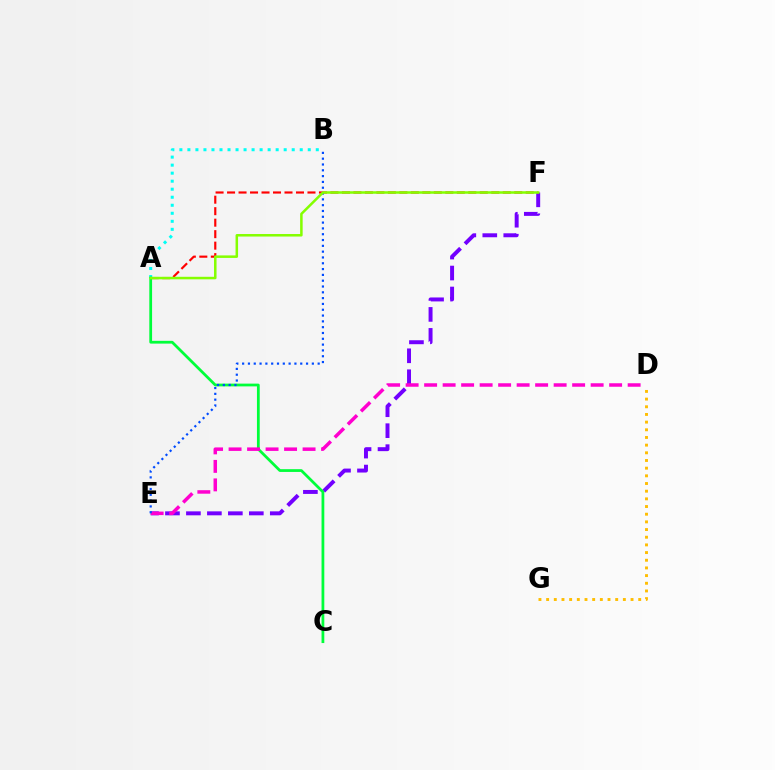{('A', 'B'): [{'color': '#00fff6', 'line_style': 'dotted', 'thickness': 2.18}], ('E', 'F'): [{'color': '#7200ff', 'line_style': 'dashed', 'thickness': 2.85}], ('A', 'F'): [{'color': '#ff0000', 'line_style': 'dashed', 'thickness': 1.56}, {'color': '#84ff00', 'line_style': 'solid', 'thickness': 1.81}], ('A', 'C'): [{'color': '#00ff39', 'line_style': 'solid', 'thickness': 1.99}], ('D', 'E'): [{'color': '#ff00cf', 'line_style': 'dashed', 'thickness': 2.51}], ('B', 'E'): [{'color': '#004bff', 'line_style': 'dotted', 'thickness': 1.58}], ('D', 'G'): [{'color': '#ffbd00', 'line_style': 'dotted', 'thickness': 2.08}]}